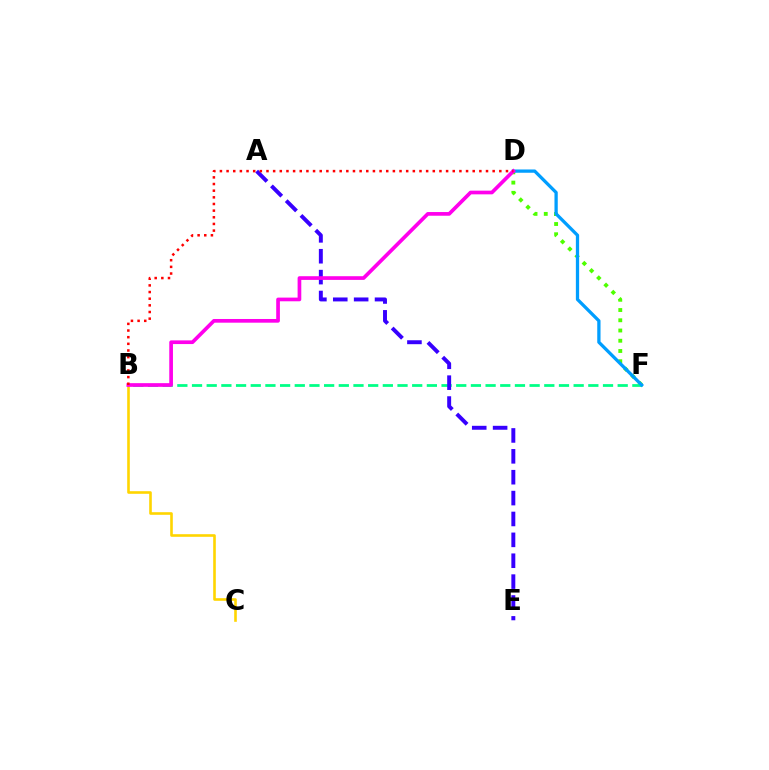{('D', 'F'): [{'color': '#4fff00', 'line_style': 'dotted', 'thickness': 2.78}, {'color': '#009eff', 'line_style': 'solid', 'thickness': 2.36}], ('B', 'C'): [{'color': '#ffd500', 'line_style': 'solid', 'thickness': 1.88}], ('B', 'F'): [{'color': '#00ff86', 'line_style': 'dashed', 'thickness': 1.99}], ('A', 'E'): [{'color': '#3700ff', 'line_style': 'dashed', 'thickness': 2.84}], ('B', 'D'): [{'color': '#ff00ed', 'line_style': 'solid', 'thickness': 2.66}, {'color': '#ff0000', 'line_style': 'dotted', 'thickness': 1.81}]}